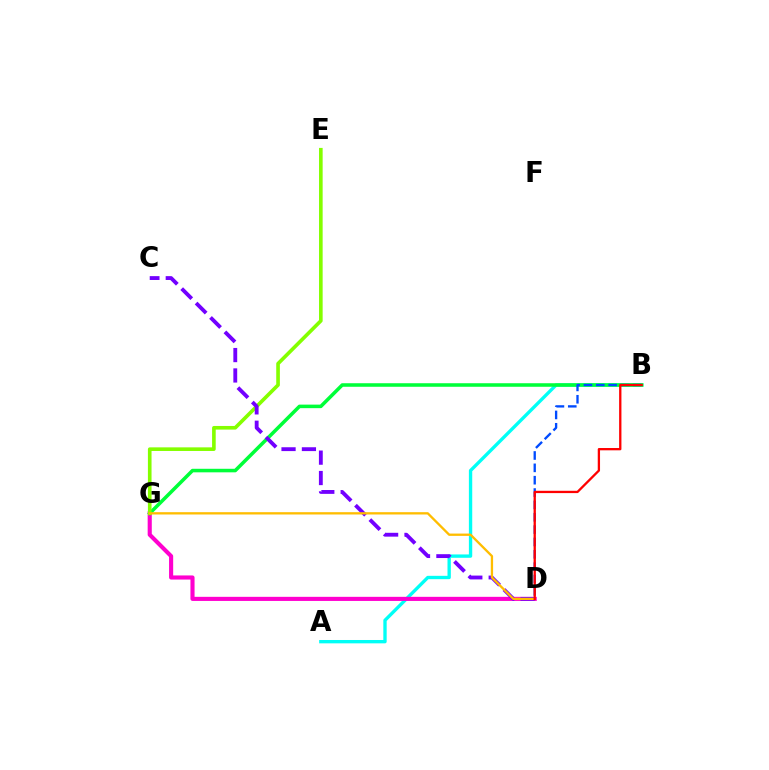{('A', 'B'): [{'color': '#00fff6', 'line_style': 'solid', 'thickness': 2.41}], ('D', 'G'): [{'color': '#ff00cf', 'line_style': 'solid', 'thickness': 2.96}, {'color': '#ffbd00', 'line_style': 'solid', 'thickness': 1.66}], ('B', 'G'): [{'color': '#00ff39', 'line_style': 'solid', 'thickness': 2.55}], ('E', 'G'): [{'color': '#84ff00', 'line_style': 'solid', 'thickness': 2.61}], ('C', 'D'): [{'color': '#7200ff', 'line_style': 'dashed', 'thickness': 2.77}], ('B', 'D'): [{'color': '#004bff', 'line_style': 'dashed', 'thickness': 1.68}, {'color': '#ff0000', 'line_style': 'solid', 'thickness': 1.66}]}